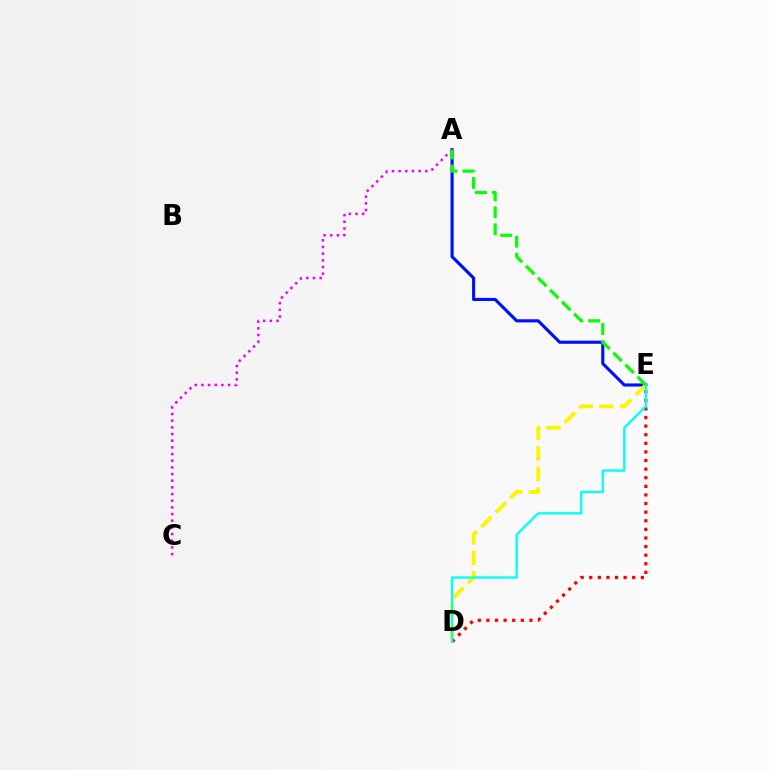{('A', 'E'): [{'color': '#0010ff', 'line_style': 'solid', 'thickness': 2.26}, {'color': '#08ff00', 'line_style': 'dashed', 'thickness': 2.31}], ('A', 'C'): [{'color': '#ee00ff', 'line_style': 'dotted', 'thickness': 1.81}], ('D', 'E'): [{'color': '#ff0000', 'line_style': 'dotted', 'thickness': 2.34}, {'color': '#fcf500', 'line_style': 'dashed', 'thickness': 2.79}, {'color': '#00fff6', 'line_style': 'solid', 'thickness': 1.66}]}